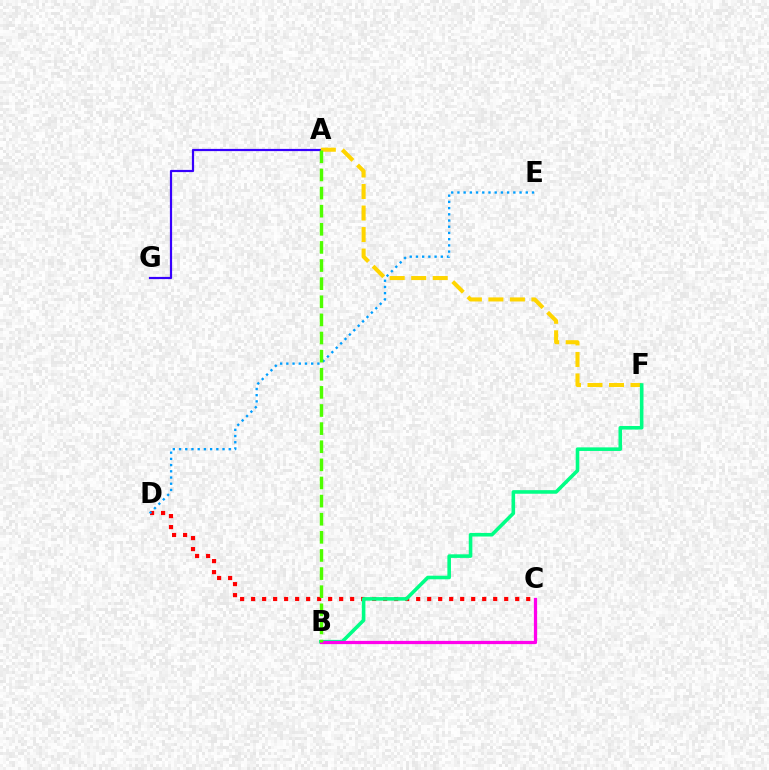{('A', 'G'): [{'color': '#3700ff', 'line_style': 'solid', 'thickness': 1.58}], ('C', 'D'): [{'color': '#ff0000', 'line_style': 'dotted', 'thickness': 2.99}], ('A', 'F'): [{'color': '#ffd500', 'line_style': 'dashed', 'thickness': 2.92}], ('D', 'E'): [{'color': '#009eff', 'line_style': 'dotted', 'thickness': 1.69}], ('B', 'F'): [{'color': '#00ff86', 'line_style': 'solid', 'thickness': 2.58}], ('B', 'C'): [{'color': '#ff00ed', 'line_style': 'solid', 'thickness': 2.33}], ('A', 'B'): [{'color': '#4fff00', 'line_style': 'dashed', 'thickness': 2.46}]}